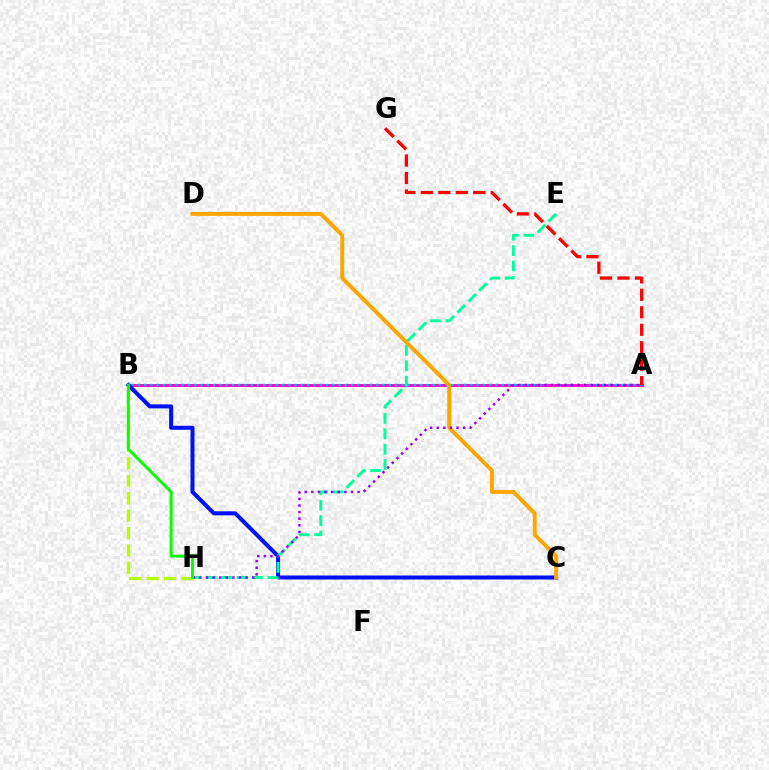{('A', 'B'): [{'color': '#ff00bd', 'line_style': 'solid', 'thickness': 2.05}, {'color': '#00b5ff', 'line_style': 'dotted', 'thickness': 1.7}], ('B', 'H'): [{'color': '#b3ff00', 'line_style': 'dashed', 'thickness': 2.36}, {'color': '#08ff00', 'line_style': 'solid', 'thickness': 2.12}], ('B', 'C'): [{'color': '#0010ff', 'line_style': 'solid', 'thickness': 2.89}], ('E', 'H'): [{'color': '#00ff9d', 'line_style': 'dashed', 'thickness': 2.09}], ('C', 'D'): [{'color': '#ffa500', 'line_style': 'solid', 'thickness': 2.83}], ('A', 'G'): [{'color': '#ff0000', 'line_style': 'dashed', 'thickness': 2.37}], ('A', 'H'): [{'color': '#9b00ff', 'line_style': 'dotted', 'thickness': 1.8}]}